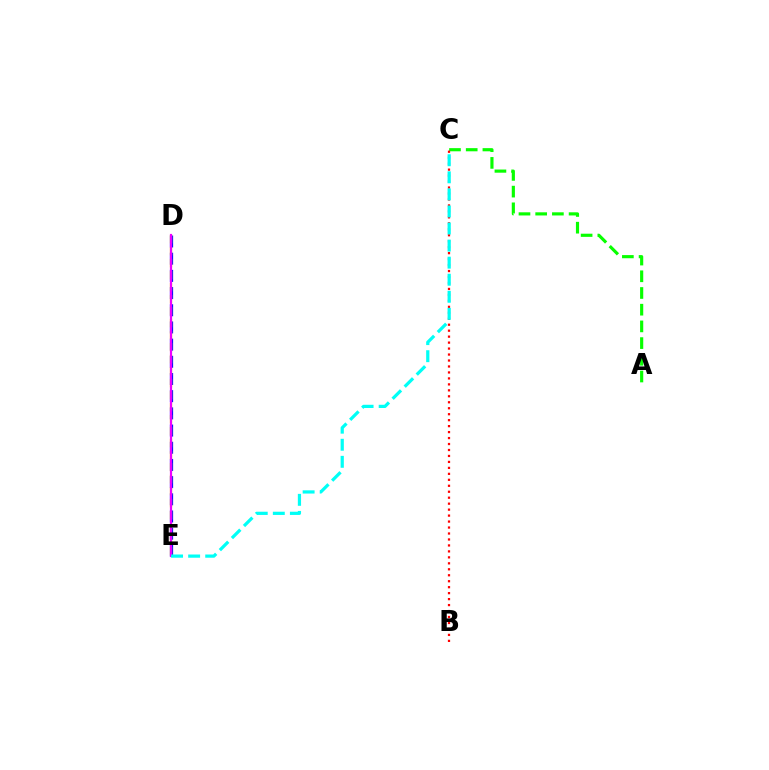{('D', 'E'): [{'color': '#0010ff', 'line_style': 'dashed', 'thickness': 2.33}, {'color': '#fcf500', 'line_style': 'dashed', 'thickness': 1.63}, {'color': '#ee00ff', 'line_style': 'solid', 'thickness': 1.58}], ('A', 'C'): [{'color': '#08ff00', 'line_style': 'dashed', 'thickness': 2.27}], ('B', 'C'): [{'color': '#ff0000', 'line_style': 'dotted', 'thickness': 1.62}], ('C', 'E'): [{'color': '#00fff6', 'line_style': 'dashed', 'thickness': 2.32}]}